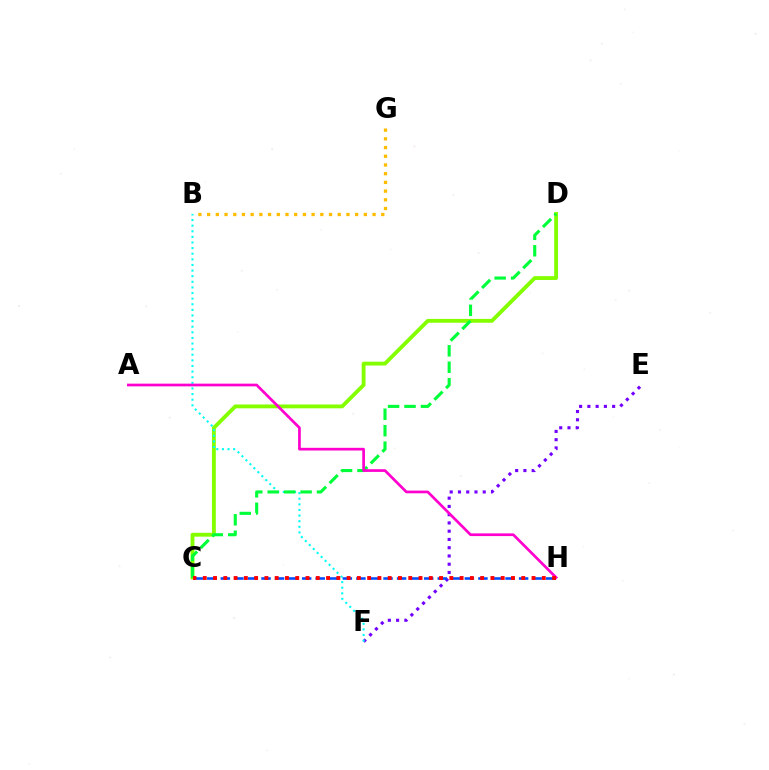{('E', 'F'): [{'color': '#7200ff', 'line_style': 'dotted', 'thickness': 2.24}], ('C', 'D'): [{'color': '#84ff00', 'line_style': 'solid', 'thickness': 2.77}, {'color': '#00ff39', 'line_style': 'dashed', 'thickness': 2.23}], ('B', 'F'): [{'color': '#00fff6', 'line_style': 'dotted', 'thickness': 1.53}], ('B', 'G'): [{'color': '#ffbd00', 'line_style': 'dotted', 'thickness': 2.37}], ('A', 'H'): [{'color': '#ff00cf', 'line_style': 'solid', 'thickness': 1.95}], ('C', 'H'): [{'color': '#004bff', 'line_style': 'dashed', 'thickness': 1.84}, {'color': '#ff0000', 'line_style': 'dotted', 'thickness': 2.79}]}